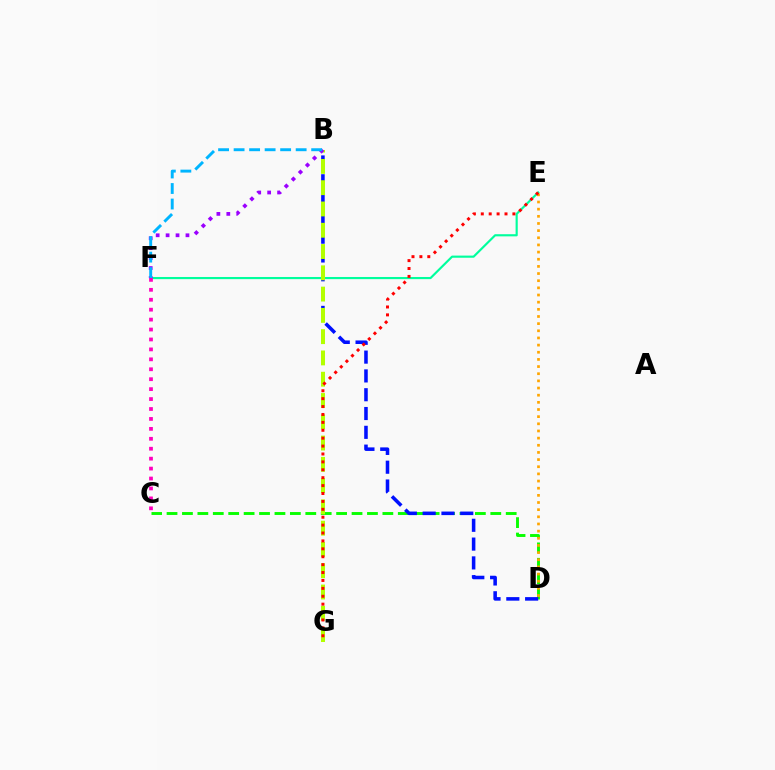{('C', 'D'): [{'color': '#08ff00', 'line_style': 'dashed', 'thickness': 2.09}], ('B', 'D'): [{'color': '#0010ff', 'line_style': 'dashed', 'thickness': 2.55}], ('E', 'F'): [{'color': '#00ff9d', 'line_style': 'solid', 'thickness': 1.55}], ('B', 'G'): [{'color': '#b3ff00', 'line_style': 'dashed', 'thickness': 2.89}], ('B', 'F'): [{'color': '#9b00ff', 'line_style': 'dotted', 'thickness': 2.7}, {'color': '#00b5ff', 'line_style': 'dashed', 'thickness': 2.11}], ('D', 'E'): [{'color': '#ffa500', 'line_style': 'dotted', 'thickness': 1.94}], ('E', 'G'): [{'color': '#ff0000', 'line_style': 'dotted', 'thickness': 2.15}], ('C', 'F'): [{'color': '#ff00bd', 'line_style': 'dotted', 'thickness': 2.7}]}